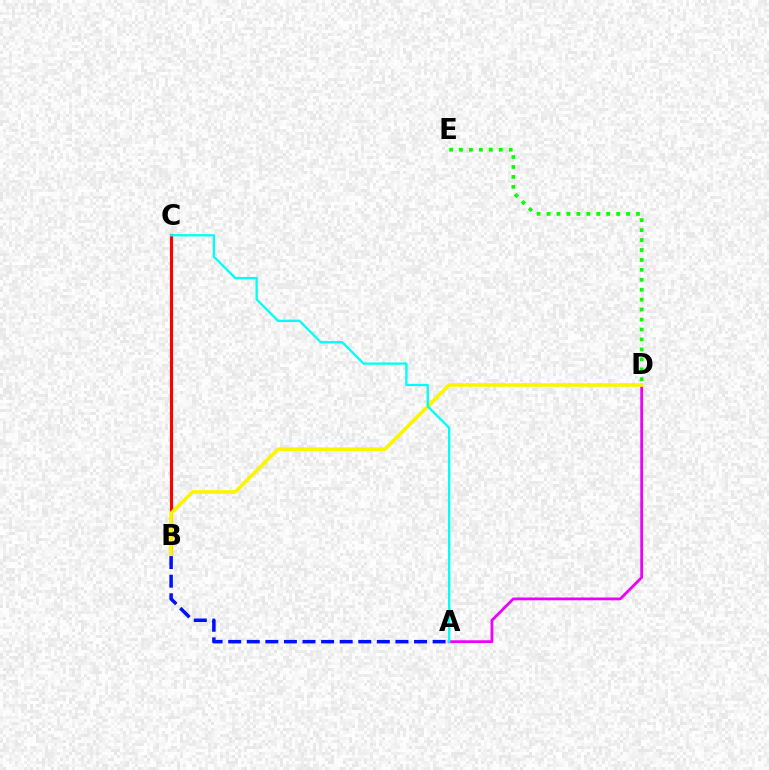{('A', 'D'): [{'color': '#ee00ff', 'line_style': 'solid', 'thickness': 2.01}], ('B', 'C'): [{'color': '#ff0000', 'line_style': 'solid', 'thickness': 2.25}], ('B', 'D'): [{'color': '#fcf500', 'line_style': 'solid', 'thickness': 2.61}], ('A', 'B'): [{'color': '#0010ff', 'line_style': 'dashed', 'thickness': 2.52}], ('D', 'E'): [{'color': '#08ff00', 'line_style': 'dotted', 'thickness': 2.7}], ('A', 'C'): [{'color': '#00fff6', 'line_style': 'solid', 'thickness': 1.65}]}